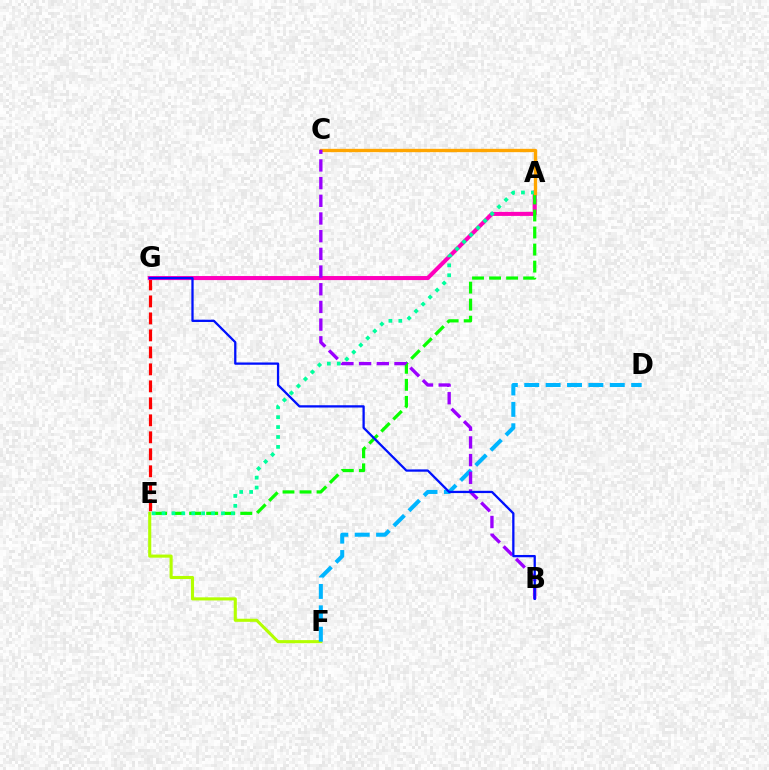{('E', 'F'): [{'color': '#b3ff00', 'line_style': 'solid', 'thickness': 2.23}], ('E', 'G'): [{'color': '#ff0000', 'line_style': 'dashed', 'thickness': 2.31}], ('D', 'F'): [{'color': '#00b5ff', 'line_style': 'dashed', 'thickness': 2.91}], ('A', 'G'): [{'color': '#ff00bd', 'line_style': 'solid', 'thickness': 2.92}], ('A', 'E'): [{'color': '#08ff00', 'line_style': 'dashed', 'thickness': 2.31}, {'color': '#00ff9d', 'line_style': 'dotted', 'thickness': 2.69}], ('A', 'C'): [{'color': '#ffa500', 'line_style': 'solid', 'thickness': 2.41}], ('B', 'C'): [{'color': '#9b00ff', 'line_style': 'dashed', 'thickness': 2.4}], ('B', 'G'): [{'color': '#0010ff', 'line_style': 'solid', 'thickness': 1.64}]}